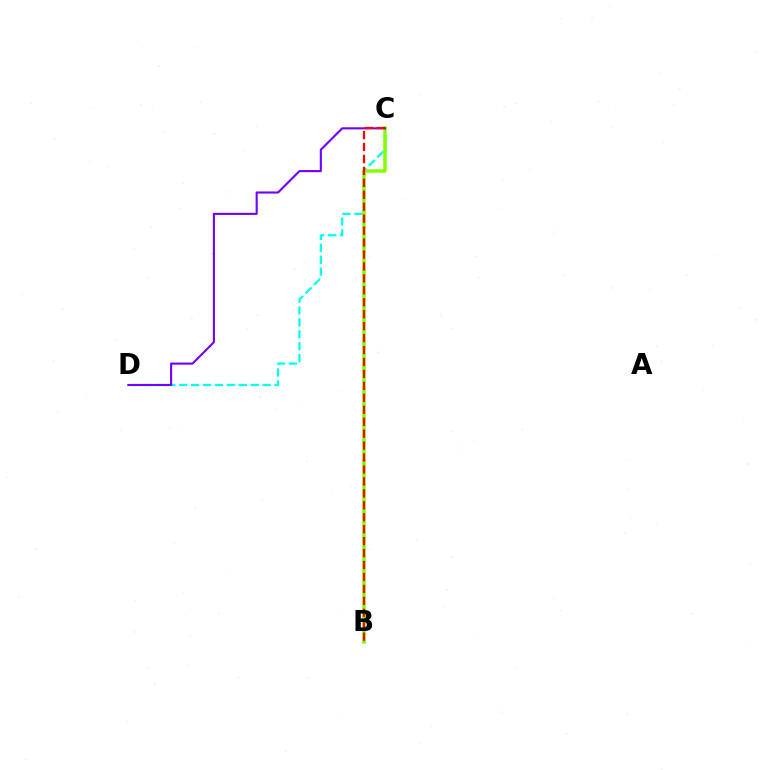{('C', 'D'): [{'color': '#00fff6', 'line_style': 'dashed', 'thickness': 1.62}, {'color': '#7200ff', 'line_style': 'solid', 'thickness': 1.52}], ('B', 'C'): [{'color': '#84ff00', 'line_style': 'solid', 'thickness': 2.52}, {'color': '#ff0000', 'line_style': 'dashed', 'thickness': 1.62}]}